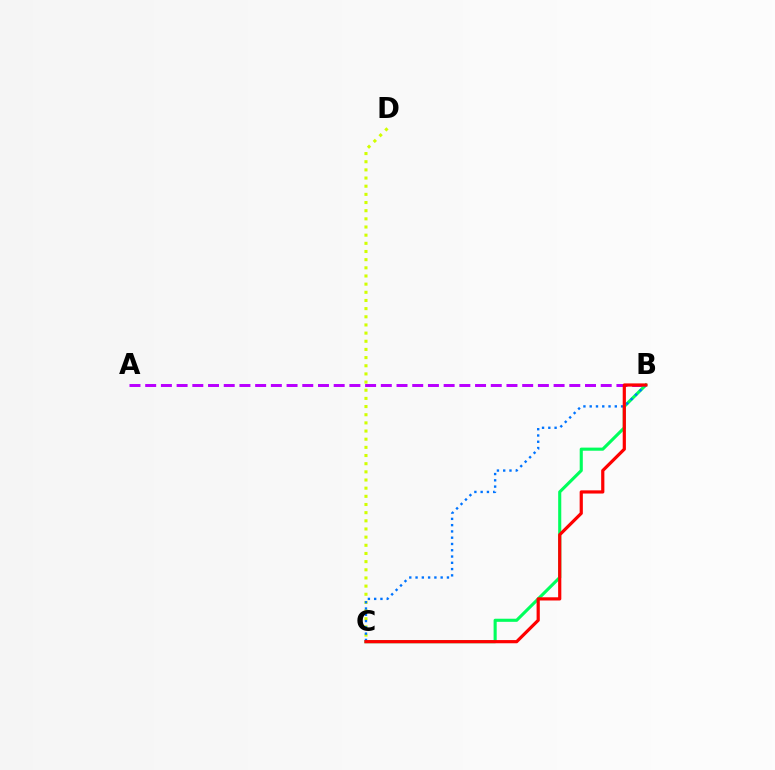{('A', 'B'): [{'color': '#b900ff', 'line_style': 'dashed', 'thickness': 2.13}], ('C', 'D'): [{'color': '#d1ff00', 'line_style': 'dotted', 'thickness': 2.22}], ('B', 'C'): [{'color': '#00ff5c', 'line_style': 'solid', 'thickness': 2.23}, {'color': '#0074ff', 'line_style': 'dotted', 'thickness': 1.71}, {'color': '#ff0000', 'line_style': 'solid', 'thickness': 2.3}]}